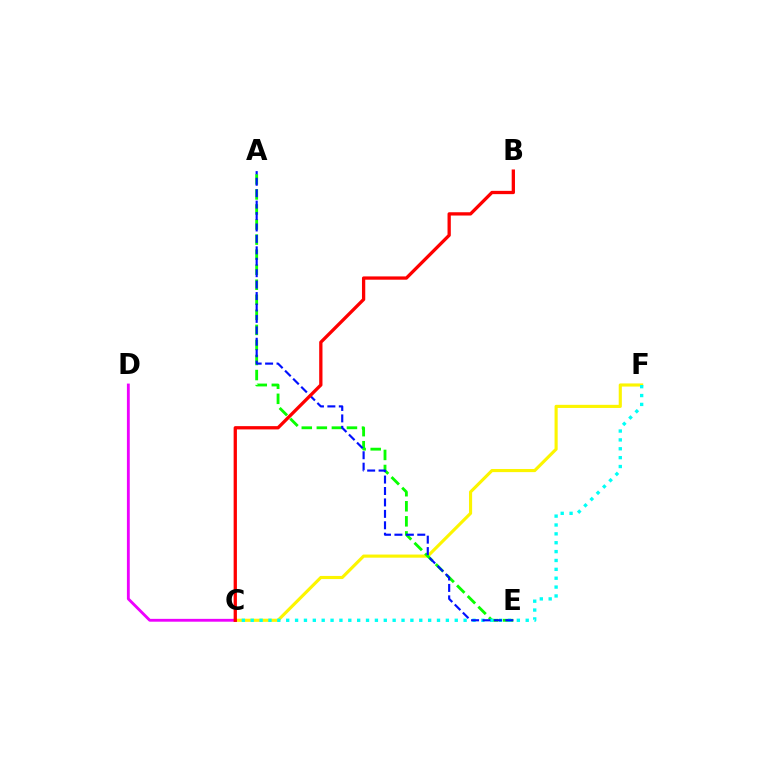{('C', 'F'): [{'color': '#fcf500', 'line_style': 'solid', 'thickness': 2.25}, {'color': '#00fff6', 'line_style': 'dotted', 'thickness': 2.41}], ('C', 'D'): [{'color': '#ee00ff', 'line_style': 'solid', 'thickness': 2.05}], ('A', 'E'): [{'color': '#08ff00', 'line_style': 'dashed', 'thickness': 2.04}, {'color': '#0010ff', 'line_style': 'dashed', 'thickness': 1.55}], ('B', 'C'): [{'color': '#ff0000', 'line_style': 'solid', 'thickness': 2.37}]}